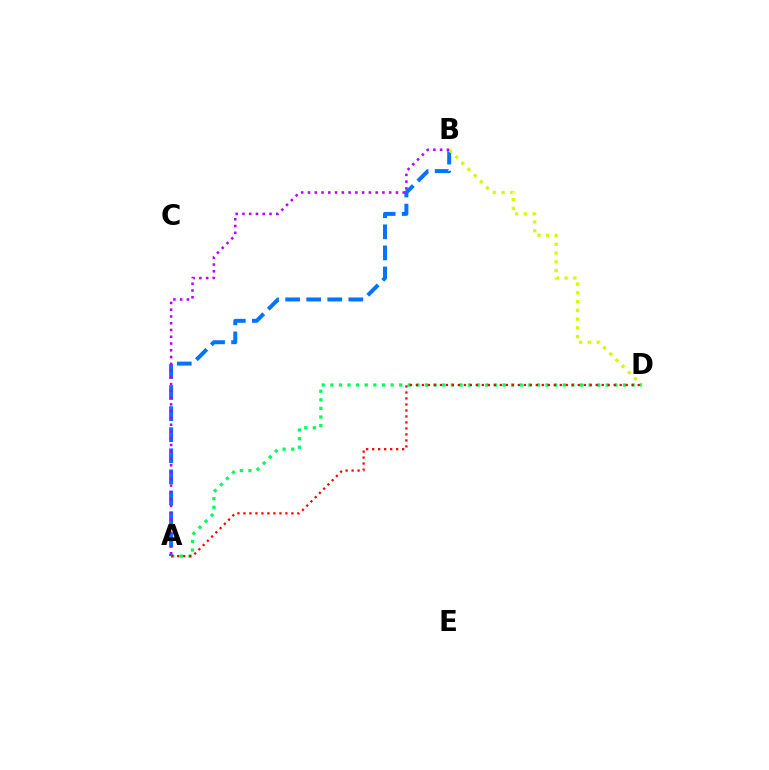{('A', 'B'): [{'color': '#0074ff', 'line_style': 'dashed', 'thickness': 2.86}, {'color': '#b900ff', 'line_style': 'dotted', 'thickness': 1.84}], ('B', 'D'): [{'color': '#d1ff00', 'line_style': 'dotted', 'thickness': 2.38}], ('A', 'D'): [{'color': '#00ff5c', 'line_style': 'dotted', 'thickness': 2.34}, {'color': '#ff0000', 'line_style': 'dotted', 'thickness': 1.63}]}